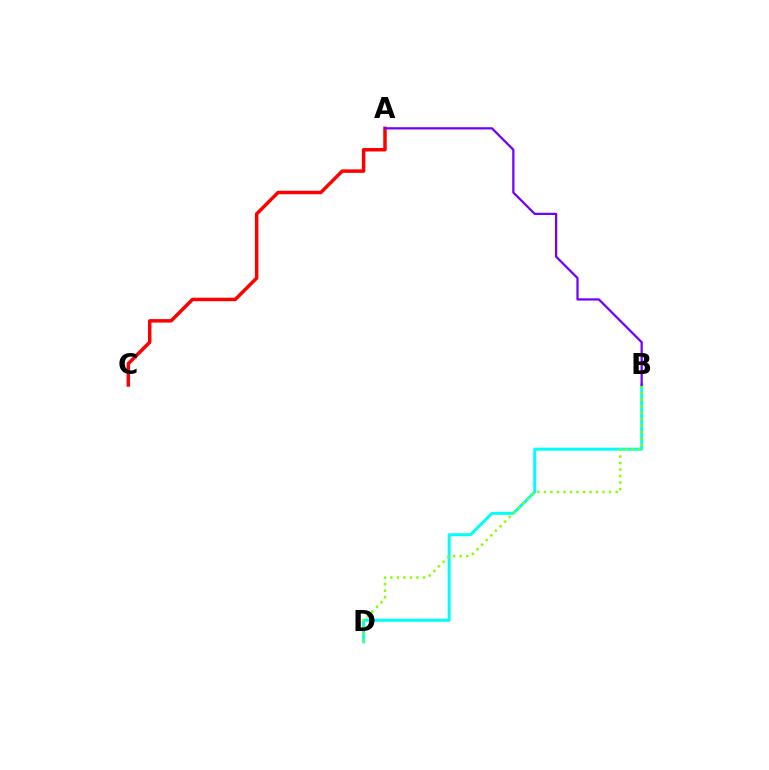{('B', 'D'): [{'color': '#00fff6', 'line_style': 'solid', 'thickness': 2.15}, {'color': '#84ff00', 'line_style': 'dotted', 'thickness': 1.77}], ('A', 'C'): [{'color': '#ff0000', 'line_style': 'solid', 'thickness': 2.5}], ('A', 'B'): [{'color': '#7200ff', 'line_style': 'solid', 'thickness': 1.62}]}